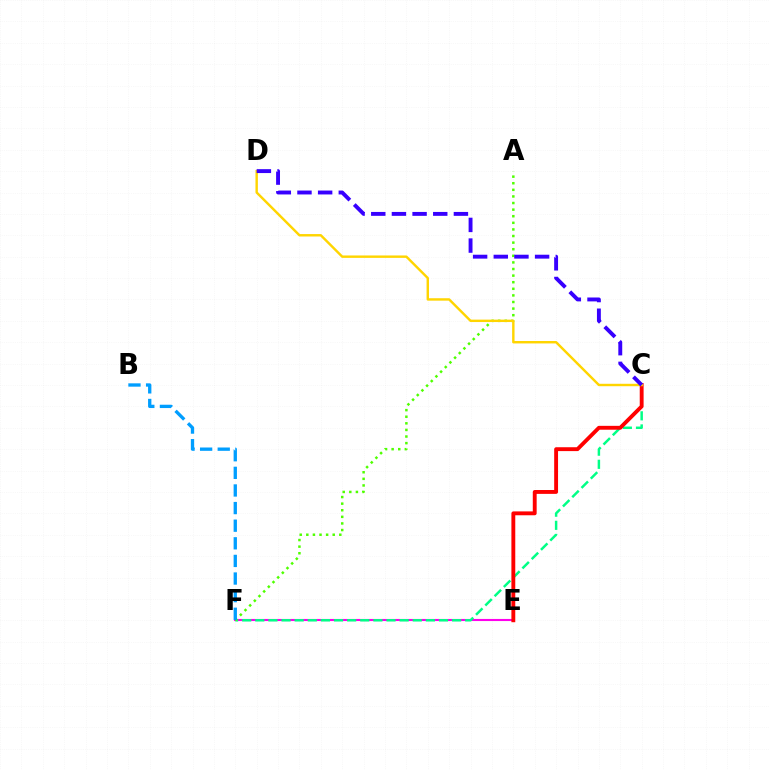{('E', 'F'): [{'color': '#ff00ed', 'line_style': 'solid', 'thickness': 1.52}], ('C', 'F'): [{'color': '#00ff86', 'line_style': 'dashed', 'thickness': 1.78}], ('C', 'E'): [{'color': '#ff0000', 'line_style': 'solid', 'thickness': 2.79}], ('A', 'F'): [{'color': '#4fff00', 'line_style': 'dotted', 'thickness': 1.79}], ('C', 'D'): [{'color': '#ffd500', 'line_style': 'solid', 'thickness': 1.74}, {'color': '#3700ff', 'line_style': 'dashed', 'thickness': 2.81}], ('B', 'F'): [{'color': '#009eff', 'line_style': 'dashed', 'thickness': 2.39}]}